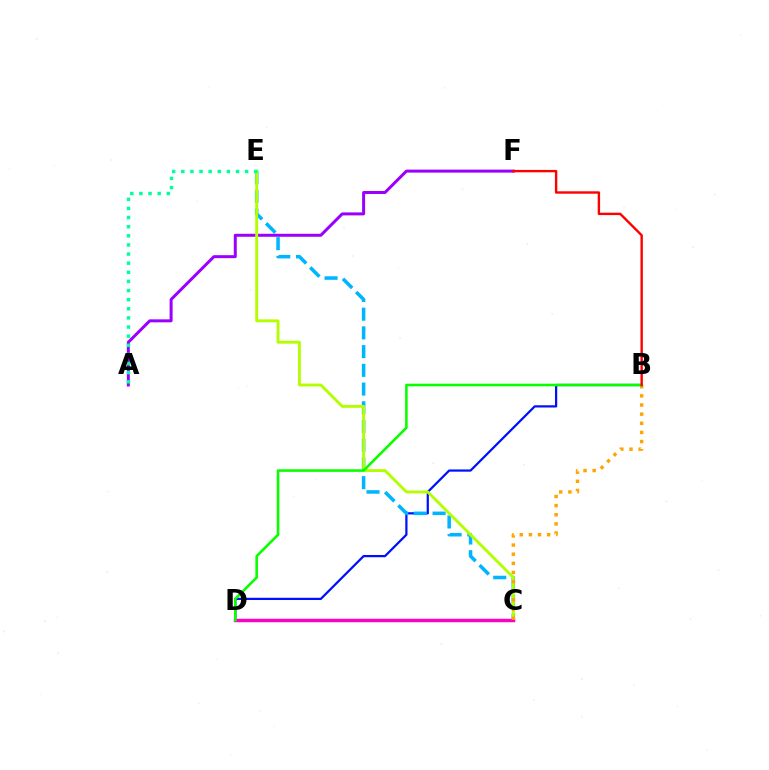{('B', 'D'): [{'color': '#0010ff', 'line_style': 'solid', 'thickness': 1.61}, {'color': '#08ff00', 'line_style': 'solid', 'thickness': 1.87}], ('C', 'E'): [{'color': '#00b5ff', 'line_style': 'dashed', 'thickness': 2.54}, {'color': '#b3ff00', 'line_style': 'solid', 'thickness': 2.08}], ('A', 'F'): [{'color': '#9b00ff', 'line_style': 'solid', 'thickness': 2.16}], ('C', 'D'): [{'color': '#ff00bd', 'line_style': 'solid', 'thickness': 2.48}], ('B', 'C'): [{'color': '#ffa500', 'line_style': 'dotted', 'thickness': 2.48}], ('A', 'E'): [{'color': '#00ff9d', 'line_style': 'dotted', 'thickness': 2.48}], ('B', 'F'): [{'color': '#ff0000', 'line_style': 'solid', 'thickness': 1.73}]}